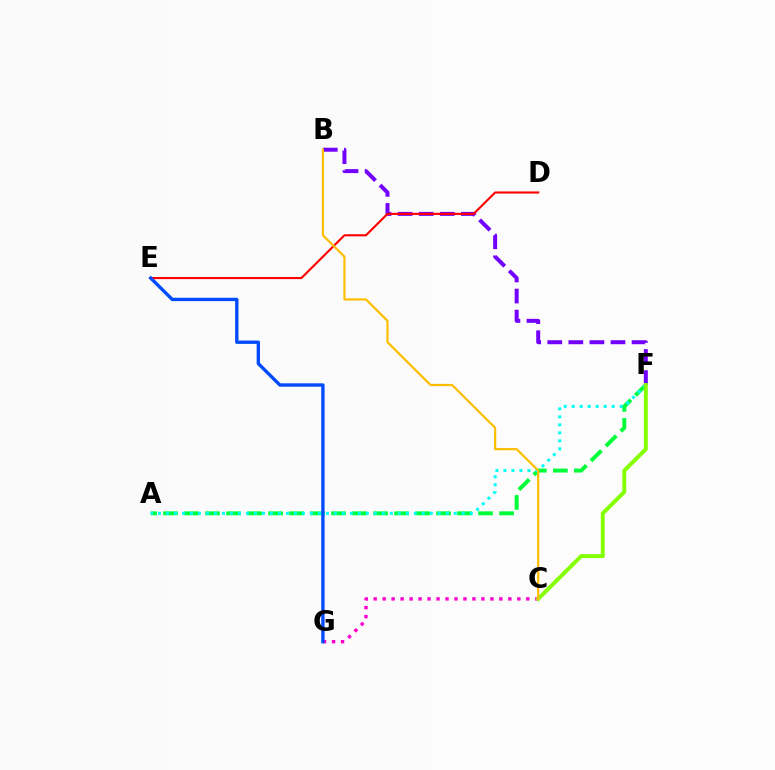{('A', 'F'): [{'color': '#00ff39', 'line_style': 'dashed', 'thickness': 2.85}, {'color': '#00fff6', 'line_style': 'dotted', 'thickness': 2.17}], ('B', 'F'): [{'color': '#7200ff', 'line_style': 'dashed', 'thickness': 2.86}], ('D', 'E'): [{'color': '#ff0000', 'line_style': 'solid', 'thickness': 1.53}], ('C', 'G'): [{'color': '#ff00cf', 'line_style': 'dotted', 'thickness': 2.44}], ('E', 'G'): [{'color': '#004bff', 'line_style': 'solid', 'thickness': 2.41}], ('C', 'F'): [{'color': '#84ff00', 'line_style': 'solid', 'thickness': 2.83}], ('B', 'C'): [{'color': '#ffbd00', 'line_style': 'solid', 'thickness': 1.59}]}